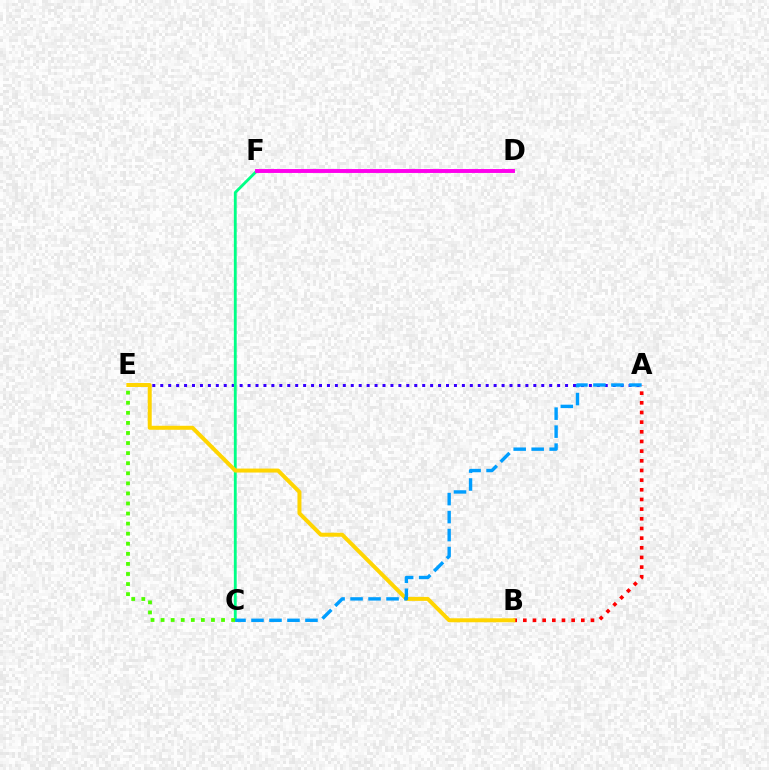{('A', 'E'): [{'color': '#3700ff', 'line_style': 'dotted', 'thickness': 2.16}], ('A', 'B'): [{'color': '#ff0000', 'line_style': 'dotted', 'thickness': 2.63}], ('C', 'F'): [{'color': '#00ff86', 'line_style': 'solid', 'thickness': 2.05}], ('C', 'E'): [{'color': '#4fff00', 'line_style': 'dotted', 'thickness': 2.74}], ('B', 'E'): [{'color': '#ffd500', 'line_style': 'solid', 'thickness': 2.87}], ('A', 'C'): [{'color': '#009eff', 'line_style': 'dashed', 'thickness': 2.44}], ('D', 'F'): [{'color': '#ff00ed', 'line_style': 'solid', 'thickness': 2.81}]}